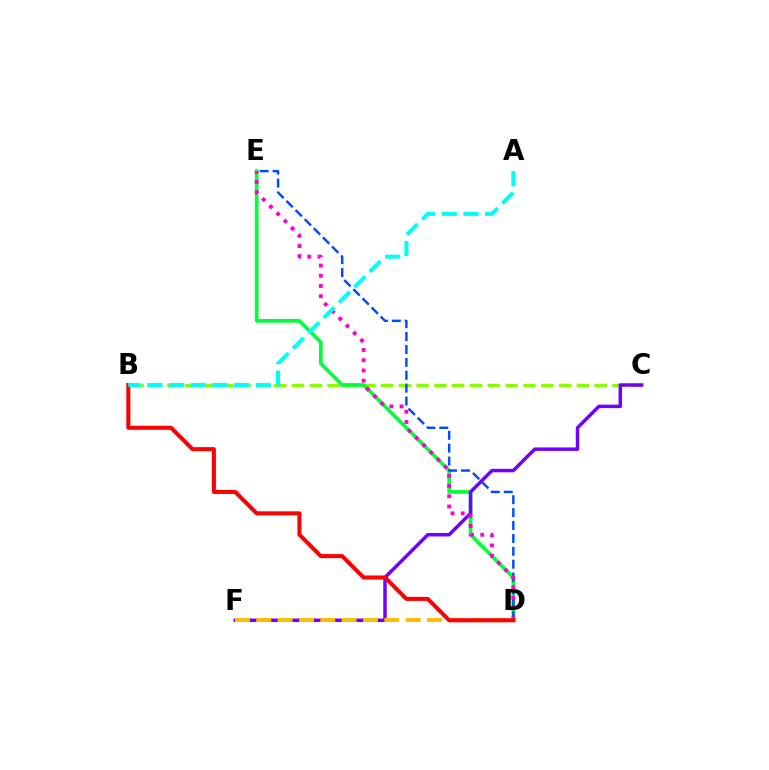{('B', 'C'): [{'color': '#84ff00', 'line_style': 'dashed', 'thickness': 2.42}], ('D', 'E'): [{'color': '#00ff39', 'line_style': 'solid', 'thickness': 2.64}, {'color': '#004bff', 'line_style': 'dashed', 'thickness': 1.75}, {'color': '#ff00cf', 'line_style': 'dotted', 'thickness': 2.78}], ('C', 'F'): [{'color': '#7200ff', 'line_style': 'solid', 'thickness': 2.5}], ('D', 'F'): [{'color': '#ffbd00', 'line_style': 'dashed', 'thickness': 2.9}], ('B', 'D'): [{'color': '#ff0000', 'line_style': 'solid', 'thickness': 2.91}], ('A', 'B'): [{'color': '#00fff6', 'line_style': 'dashed', 'thickness': 2.95}]}